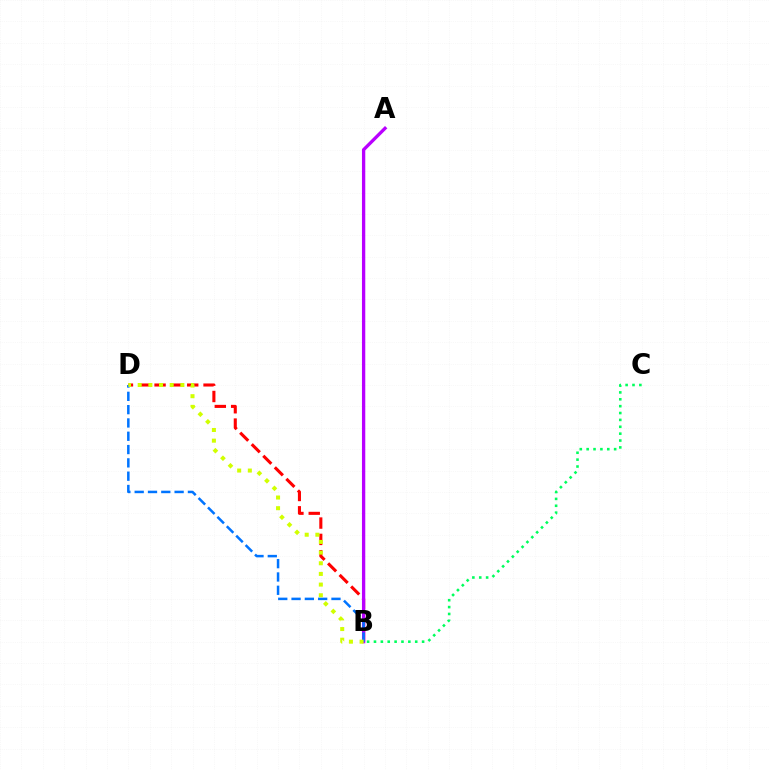{('B', 'D'): [{'color': '#ff0000', 'line_style': 'dashed', 'thickness': 2.22}, {'color': '#0074ff', 'line_style': 'dashed', 'thickness': 1.81}, {'color': '#d1ff00', 'line_style': 'dotted', 'thickness': 2.9}], ('B', 'C'): [{'color': '#00ff5c', 'line_style': 'dotted', 'thickness': 1.87}], ('A', 'B'): [{'color': '#b900ff', 'line_style': 'solid', 'thickness': 2.38}]}